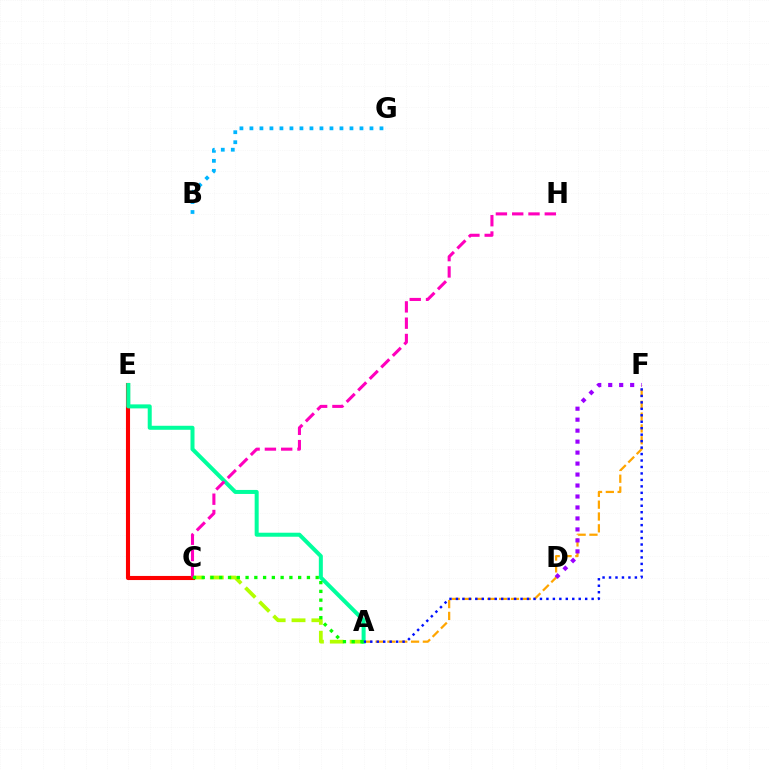{('A', 'C'): [{'color': '#b3ff00', 'line_style': 'dashed', 'thickness': 2.7}, {'color': '#08ff00', 'line_style': 'dotted', 'thickness': 2.38}], ('C', 'E'): [{'color': '#ff0000', 'line_style': 'solid', 'thickness': 2.96}], ('A', 'F'): [{'color': '#ffa500', 'line_style': 'dashed', 'thickness': 1.61}, {'color': '#0010ff', 'line_style': 'dotted', 'thickness': 1.76}], ('A', 'E'): [{'color': '#00ff9d', 'line_style': 'solid', 'thickness': 2.89}], ('B', 'G'): [{'color': '#00b5ff', 'line_style': 'dotted', 'thickness': 2.72}], ('D', 'F'): [{'color': '#9b00ff', 'line_style': 'dotted', 'thickness': 2.98}], ('C', 'H'): [{'color': '#ff00bd', 'line_style': 'dashed', 'thickness': 2.21}]}